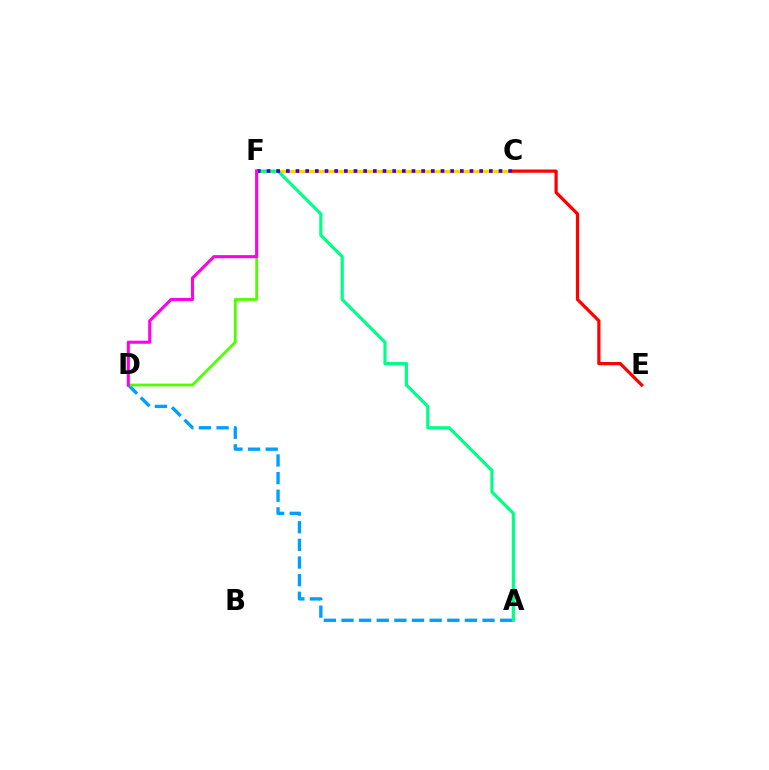{('C', 'F'): [{'color': '#ffd500', 'line_style': 'solid', 'thickness': 2.33}, {'color': '#3700ff', 'line_style': 'dotted', 'thickness': 2.63}], ('A', 'D'): [{'color': '#009eff', 'line_style': 'dashed', 'thickness': 2.4}], ('C', 'E'): [{'color': '#ff0000', 'line_style': 'solid', 'thickness': 2.32}], ('D', 'F'): [{'color': '#4fff00', 'line_style': 'solid', 'thickness': 2.01}, {'color': '#ff00ed', 'line_style': 'solid', 'thickness': 2.22}], ('A', 'F'): [{'color': '#00ff86', 'line_style': 'solid', 'thickness': 2.28}]}